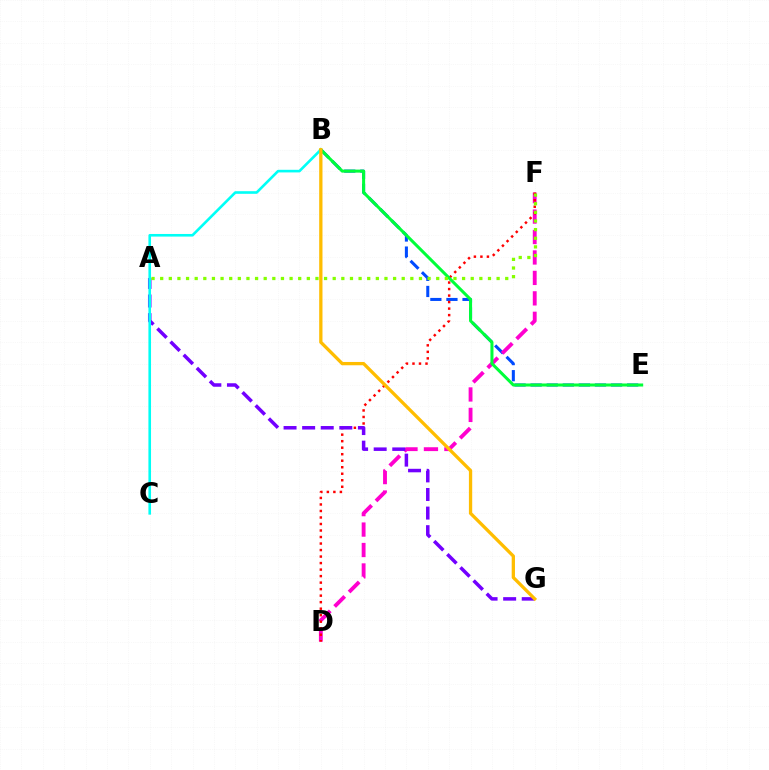{('B', 'E'): [{'color': '#004bff', 'line_style': 'dashed', 'thickness': 2.18}, {'color': '#00ff39', 'line_style': 'solid', 'thickness': 2.19}], ('D', 'F'): [{'color': '#ff00cf', 'line_style': 'dashed', 'thickness': 2.78}, {'color': '#ff0000', 'line_style': 'dotted', 'thickness': 1.77}], ('A', 'G'): [{'color': '#7200ff', 'line_style': 'dashed', 'thickness': 2.52}], ('B', 'C'): [{'color': '#00fff6', 'line_style': 'solid', 'thickness': 1.88}], ('B', 'G'): [{'color': '#ffbd00', 'line_style': 'solid', 'thickness': 2.37}], ('A', 'F'): [{'color': '#84ff00', 'line_style': 'dotted', 'thickness': 2.34}]}